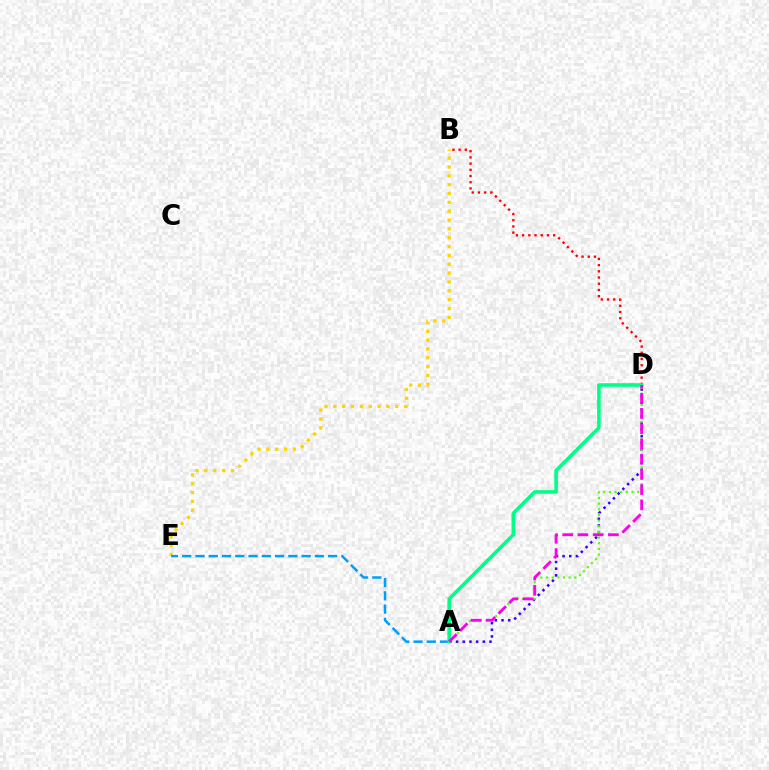{('A', 'D'): [{'color': '#3700ff', 'line_style': 'dotted', 'thickness': 1.81}, {'color': '#4fff00', 'line_style': 'dotted', 'thickness': 1.54}, {'color': '#00ff86', 'line_style': 'solid', 'thickness': 2.59}, {'color': '#ff00ed', 'line_style': 'dashed', 'thickness': 2.07}], ('B', 'E'): [{'color': '#ffd500', 'line_style': 'dotted', 'thickness': 2.4}], ('A', 'E'): [{'color': '#009eff', 'line_style': 'dashed', 'thickness': 1.8}], ('B', 'D'): [{'color': '#ff0000', 'line_style': 'dotted', 'thickness': 1.69}]}